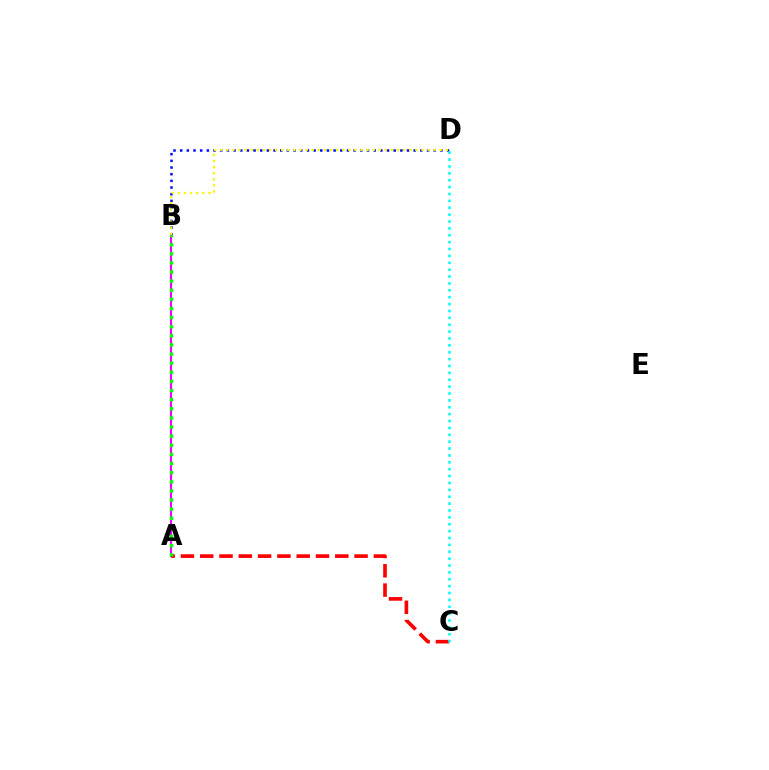{('A', 'C'): [{'color': '#ff0000', 'line_style': 'dashed', 'thickness': 2.62}], ('B', 'D'): [{'color': '#0010ff', 'line_style': 'dotted', 'thickness': 1.81}, {'color': '#fcf500', 'line_style': 'dotted', 'thickness': 1.66}], ('A', 'B'): [{'color': '#ee00ff', 'line_style': 'solid', 'thickness': 1.52}, {'color': '#08ff00', 'line_style': 'dotted', 'thickness': 2.48}], ('C', 'D'): [{'color': '#00fff6', 'line_style': 'dotted', 'thickness': 1.87}]}